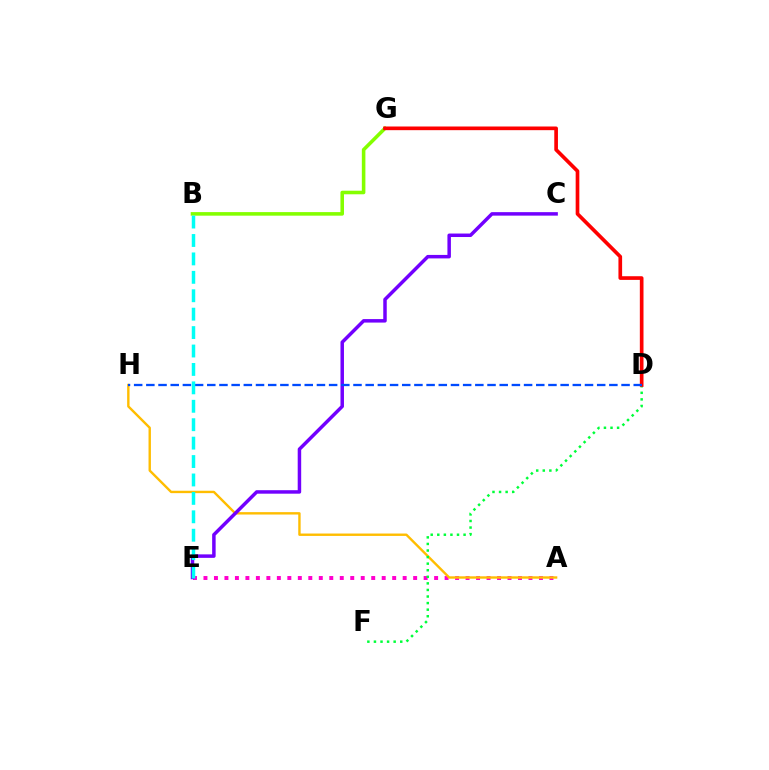{('A', 'E'): [{'color': '#ff00cf', 'line_style': 'dotted', 'thickness': 2.85}], ('B', 'G'): [{'color': '#84ff00', 'line_style': 'solid', 'thickness': 2.57}], ('A', 'H'): [{'color': '#ffbd00', 'line_style': 'solid', 'thickness': 1.72}], ('C', 'E'): [{'color': '#7200ff', 'line_style': 'solid', 'thickness': 2.51}], ('D', 'F'): [{'color': '#00ff39', 'line_style': 'dotted', 'thickness': 1.79}], ('D', 'G'): [{'color': '#ff0000', 'line_style': 'solid', 'thickness': 2.64}], ('D', 'H'): [{'color': '#004bff', 'line_style': 'dashed', 'thickness': 1.66}], ('B', 'E'): [{'color': '#00fff6', 'line_style': 'dashed', 'thickness': 2.5}]}